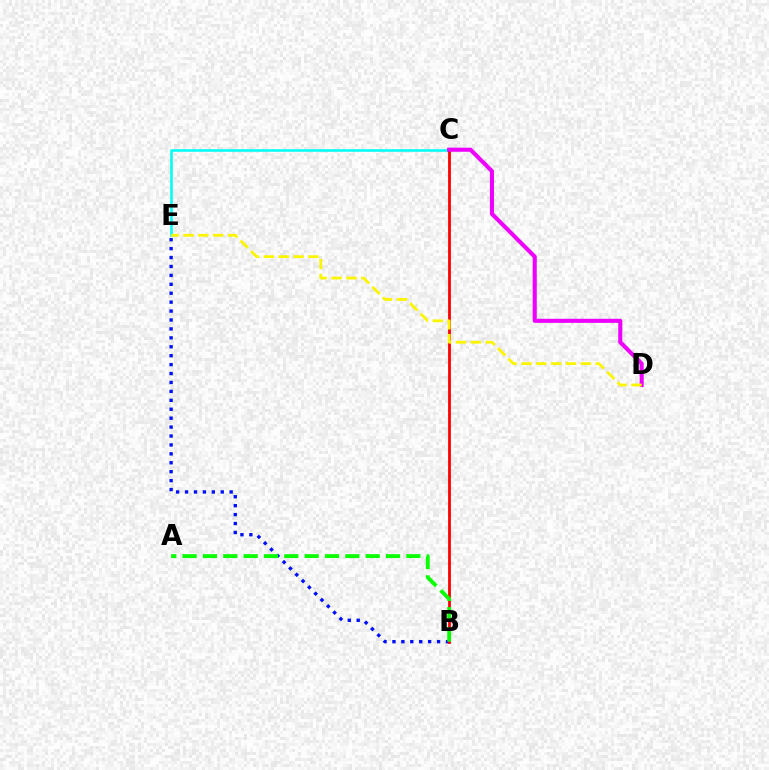{('C', 'E'): [{'color': '#00fff6', 'line_style': 'solid', 'thickness': 1.86}], ('B', 'E'): [{'color': '#0010ff', 'line_style': 'dotted', 'thickness': 2.42}], ('B', 'C'): [{'color': '#ff0000', 'line_style': 'solid', 'thickness': 2.0}], ('C', 'D'): [{'color': '#ee00ff', 'line_style': 'solid', 'thickness': 2.94}], ('D', 'E'): [{'color': '#fcf500', 'line_style': 'dashed', 'thickness': 2.02}], ('A', 'B'): [{'color': '#08ff00', 'line_style': 'dashed', 'thickness': 2.76}]}